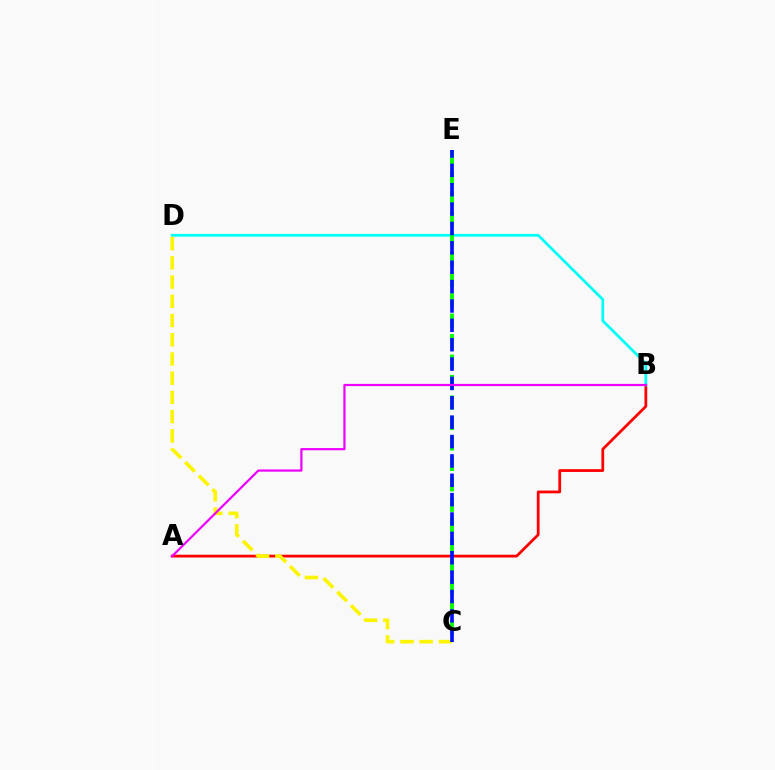{('A', 'B'): [{'color': '#ff0000', 'line_style': 'solid', 'thickness': 1.99}, {'color': '#ee00ff', 'line_style': 'solid', 'thickness': 1.59}], ('B', 'D'): [{'color': '#00fff6', 'line_style': 'solid', 'thickness': 1.97}], ('C', 'E'): [{'color': '#08ff00', 'line_style': 'dashed', 'thickness': 2.78}, {'color': '#0010ff', 'line_style': 'dashed', 'thickness': 2.63}], ('C', 'D'): [{'color': '#fcf500', 'line_style': 'dashed', 'thickness': 2.61}]}